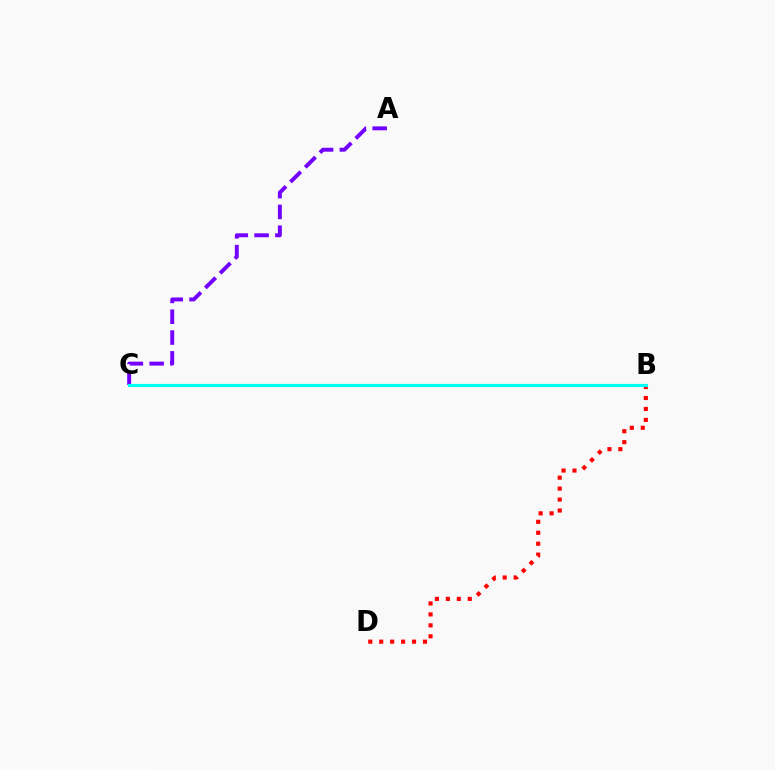{('B', 'D'): [{'color': '#ff0000', 'line_style': 'dotted', 'thickness': 2.97}], ('B', 'C'): [{'color': '#84ff00', 'line_style': 'dotted', 'thickness': 2.0}, {'color': '#00fff6', 'line_style': 'solid', 'thickness': 2.28}], ('A', 'C'): [{'color': '#7200ff', 'line_style': 'dashed', 'thickness': 2.83}]}